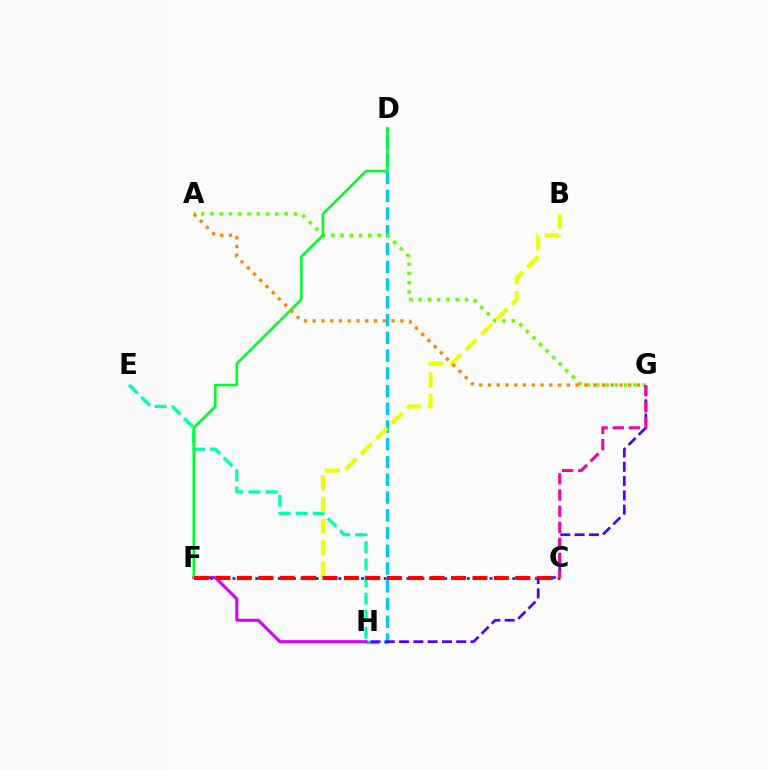{('D', 'H'): [{'color': '#00c7ff', 'line_style': 'dashed', 'thickness': 2.41}], ('A', 'G'): [{'color': '#66ff00', 'line_style': 'dotted', 'thickness': 2.52}, {'color': '#ff8800', 'line_style': 'dotted', 'thickness': 2.38}], ('F', 'H'): [{'color': '#d600ff', 'line_style': 'solid', 'thickness': 2.18}], ('E', 'H'): [{'color': '#00ffaf', 'line_style': 'dashed', 'thickness': 2.33}], ('D', 'F'): [{'color': '#00ff27', 'line_style': 'solid', 'thickness': 1.85}], ('G', 'H'): [{'color': '#4f00ff', 'line_style': 'dashed', 'thickness': 1.94}], ('B', 'F'): [{'color': '#eeff00', 'line_style': 'dashed', 'thickness': 2.94}], ('C', 'F'): [{'color': '#003fff', 'line_style': 'dotted', 'thickness': 2.05}, {'color': '#ff0000', 'line_style': 'dashed', 'thickness': 2.91}], ('C', 'G'): [{'color': '#ff00a0', 'line_style': 'dashed', 'thickness': 2.2}]}